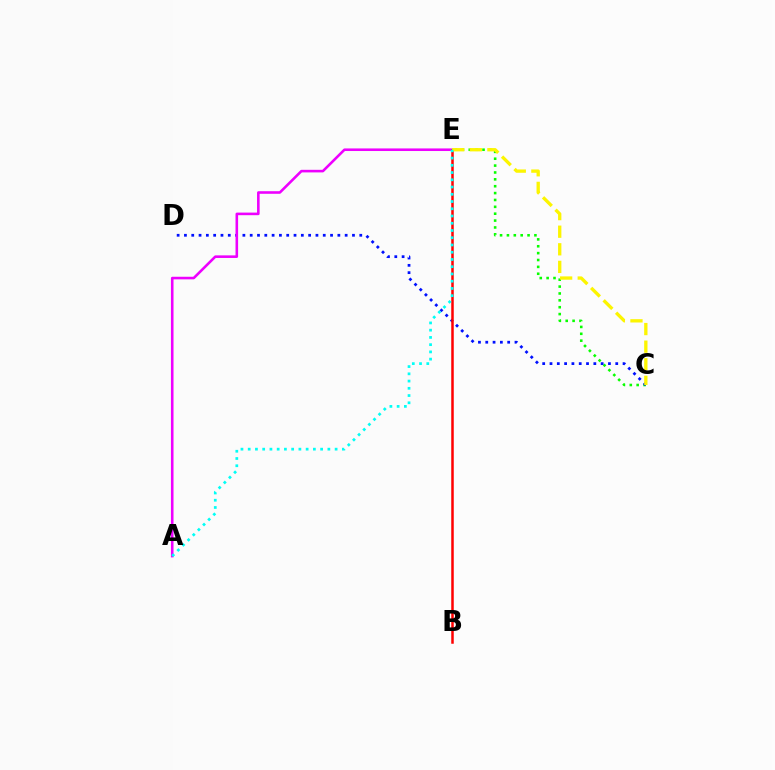{('C', 'E'): [{'color': '#08ff00', 'line_style': 'dotted', 'thickness': 1.87}, {'color': '#fcf500', 'line_style': 'dashed', 'thickness': 2.39}], ('C', 'D'): [{'color': '#0010ff', 'line_style': 'dotted', 'thickness': 1.98}], ('A', 'E'): [{'color': '#ee00ff', 'line_style': 'solid', 'thickness': 1.86}, {'color': '#00fff6', 'line_style': 'dotted', 'thickness': 1.97}], ('B', 'E'): [{'color': '#ff0000', 'line_style': 'solid', 'thickness': 1.8}]}